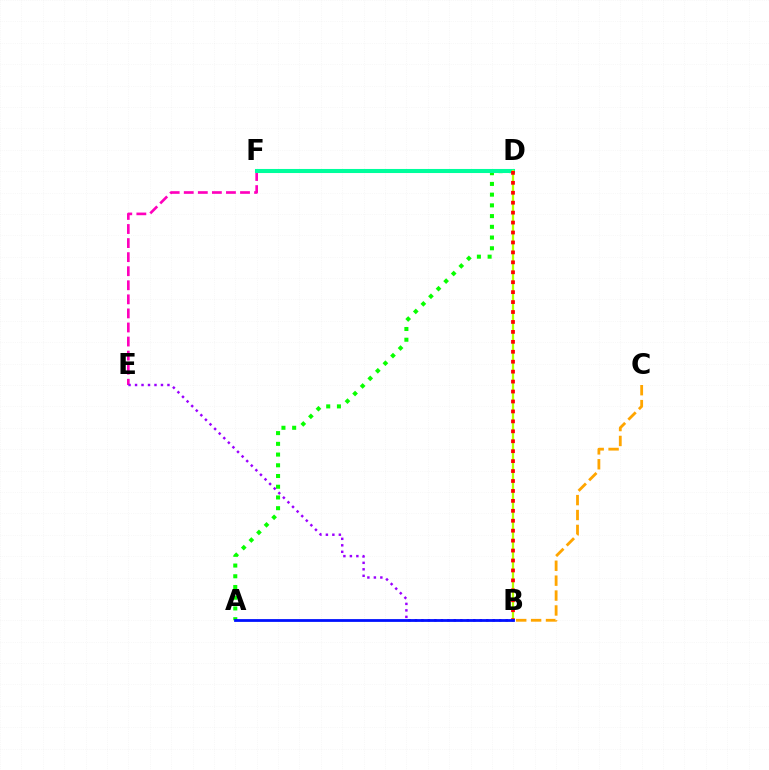{('D', 'F'): [{'color': '#00b5ff', 'line_style': 'dotted', 'thickness': 2.81}, {'color': '#00ff9d', 'line_style': 'solid', 'thickness': 2.92}], ('E', 'F'): [{'color': '#ff00bd', 'line_style': 'dashed', 'thickness': 1.91}], ('A', 'D'): [{'color': '#08ff00', 'line_style': 'dotted', 'thickness': 2.91}], ('B', 'C'): [{'color': '#ffa500', 'line_style': 'dashed', 'thickness': 2.02}], ('B', 'D'): [{'color': '#b3ff00', 'line_style': 'solid', 'thickness': 1.62}, {'color': '#ff0000', 'line_style': 'dotted', 'thickness': 2.7}], ('B', 'E'): [{'color': '#9b00ff', 'line_style': 'dotted', 'thickness': 1.76}], ('A', 'B'): [{'color': '#0010ff', 'line_style': 'solid', 'thickness': 2.0}]}